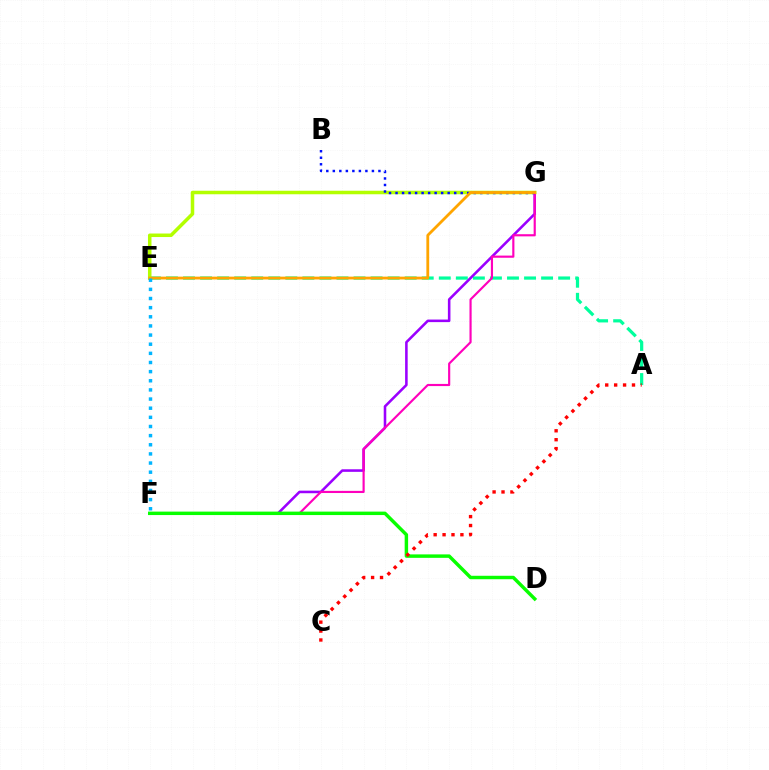{('A', 'E'): [{'color': '#00ff9d', 'line_style': 'dashed', 'thickness': 2.32}], ('F', 'G'): [{'color': '#9b00ff', 'line_style': 'solid', 'thickness': 1.85}, {'color': '#ff00bd', 'line_style': 'solid', 'thickness': 1.55}], ('E', 'G'): [{'color': '#b3ff00', 'line_style': 'solid', 'thickness': 2.53}, {'color': '#ffa500', 'line_style': 'solid', 'thickness': 2.02}], ('D', 'F'): [{'color': '#08ff00', 'line_style': 'solid', 'thickness': 2.48}], ('B', 'G'): [{'color': '#0010ff', 'line_style': 'dotted', 'thickness': 1.77}], ('E', 'F'): [{'color': '#00b5ff', 'line_style': 'dotted', 'thickness': 2.48}], ('A', 'C'): [{'color': '#ff0000', 'line_style': 'dotted', 'thickness': 2.42}]}